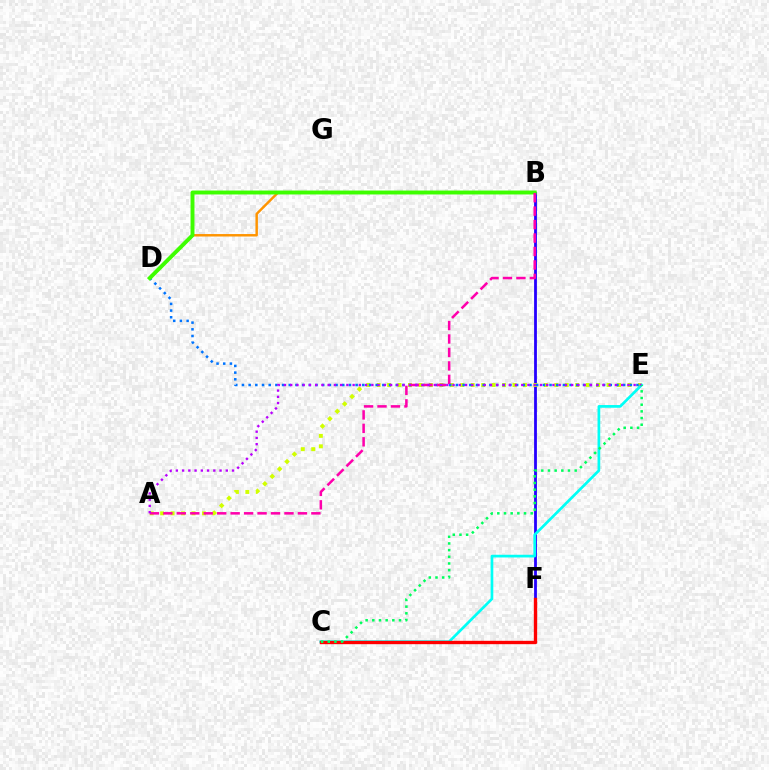{('B', 'F'): [{'color': '#2500ff', 'line_style': 'solid', 'thickness': 2.01}], ('A', 'E'): [{'color': '#d1ff00', 'line_style': 'dotted', 'thickness': 2.84}, {'color': '#b900ff', 'line_style': 'dotted', 'thickness': 1.7}], ('D', 'E'): [{'color': '#0074ff', 'line_style': 'dotted', 'thickness': 1.82}], ('B', 'D'): [{'color': '#ff9400', 'line_style': 'solid', 'thickness': 1.77}, {'color': '#3dff00', 'line_style': 'solid', 'thickness': 2.83}], ('C', 'E'): [{'color': '#00fff6', 'line_style': 'solid', 'thickness': 1.95}, {'color': '#00ff5c', 'line_style': 'dotted', 'thickness': 1.81}], ('A', 'B'): [{'color': '#ff00ac', 'line_style': 'dashed', 'thickness': 1.83}], ('C', 'F'): [{'color': '#ff0000', 'line_style': 'solid', 'thickness': 2.41}]}